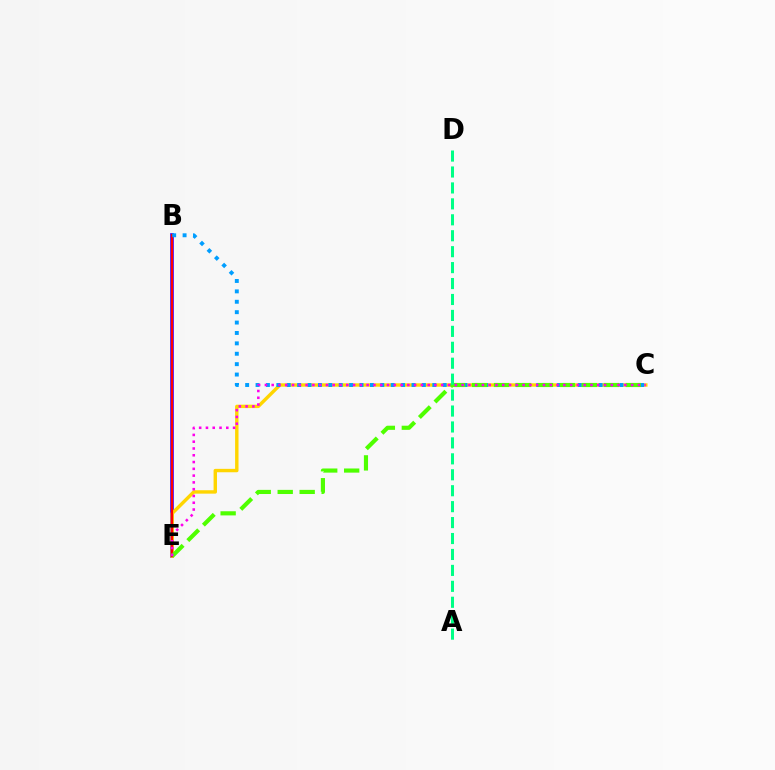{('B', 'E'): [{'color': '#3700ff', 'line_style': 'solid', 'thickness': 2.62}, {'color': '#ff0000', 'line_style': 'solid', 'thickness': 1.56}], ('C', 'E'): [{'color': '#ffd500', 'line_style': 'solid', 'thickness': 2.46}, {'color': '#4fff00', 'line_style': 'dashed', 'thickness': 2.98}, {'color': '#ff00ed', 'line_style': 'dotted', 'thickness': 1.84}], ('B', 'C'): [{'color': '#009eff', 'line_style': 'dotted', 'thickness': 2.82}], ('A', 'D'): [{'color': '#00ff86', 'line_style': 'dashed', 'thickness': 2.16}]}